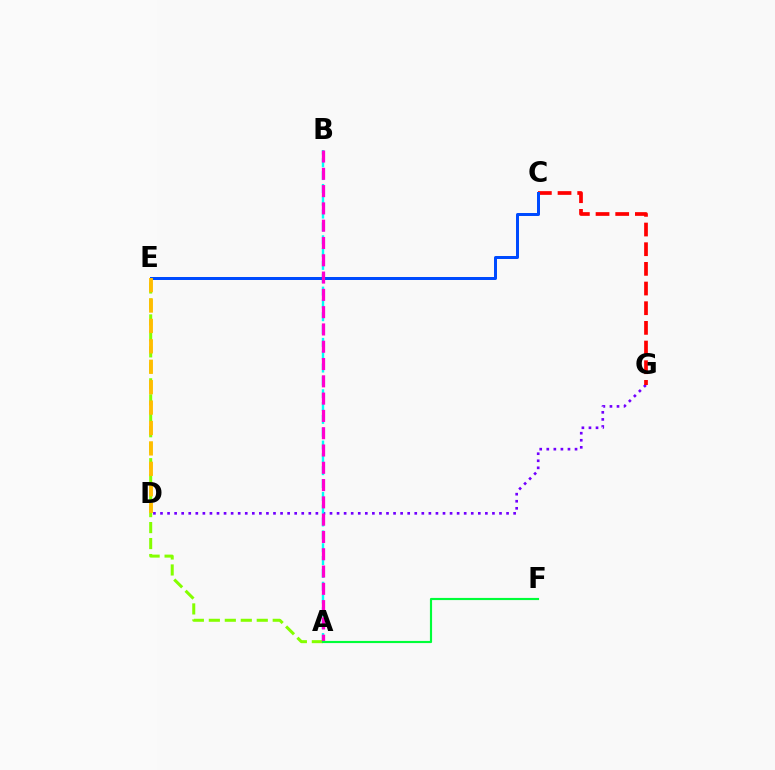{('D', 'G'): [{'color': '#7200ff', 'line_style': 'dotted', 'thickness': 1.92}], ('A', 'B'): [{'color': '#00fff6', 'line_style': 'dashed', 'thickness': 1.74}, {'color': '#ff00cf', 'line_style': 'dashed', 'thickness': 2.35}], ('C', 'G'): [{'color': '#ff0000', 'line_style': 'dashed', 'thickness': 2.67}], ('A', 'E'): [{'color': '#84ff00', 'line_style': 'dashed', 'thickness': 2.17}], ('C', 'E'): [{'color': '#004bff', 'line_style': 'solid', 'thickness': 2.16}], ('D', 'E'): [{'color': '#ffbd00', 'line_style': 'dashed', 'thickness': 2.77}], ('A', 'F'): [{'color': '#00ff39', 'line_style': 'solid', 'thickness': 1.55}]}